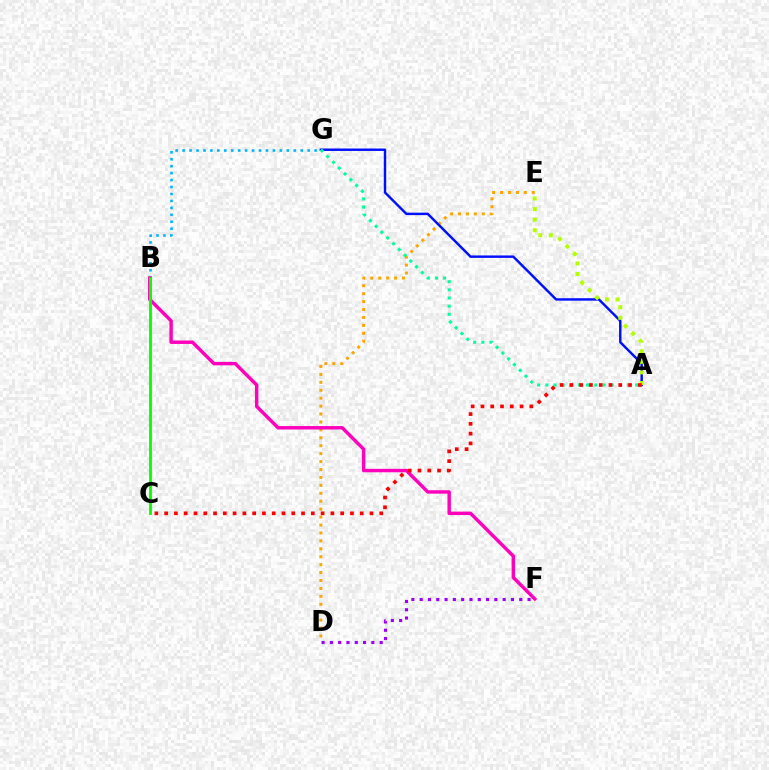{('D', 'F'): [{'color': '#9b00ff', 'line_style': 'dotted', 'thickness': 2.26}], ('D', 'E'): [{'color': '#ffa500', 'line_style': 'dotted', 'thickness': 2.15}], ('A', 'G'): [{'color': '#0010ff', 'line_style': 'solid', 'thickness': 1.76}, {'color': '#00ff9d', 'line_style': 'dotted', 'thickness': 2.22}], ('B', 'G'): [{'color': '#00b5ff', 'line_style': 'dotted', 'thickness': 1.89}], ('A', 'E'): [{'color': '#b3ff00', 'line_style': 'dotted', 'thickness': 2.87}], ('B', 'F'): [{'color': '#ff00bd', 'line_style': 'solid', 'thickness': 2.47}], ('A', 'C'): [{'color': '#ff0000', 'line_style': 'dotted', 'thickness': 2.66}], ('B', 'C'): [{'color': '#08ff00', 'line_style': 'solid', 'thickness': 2.06}]}